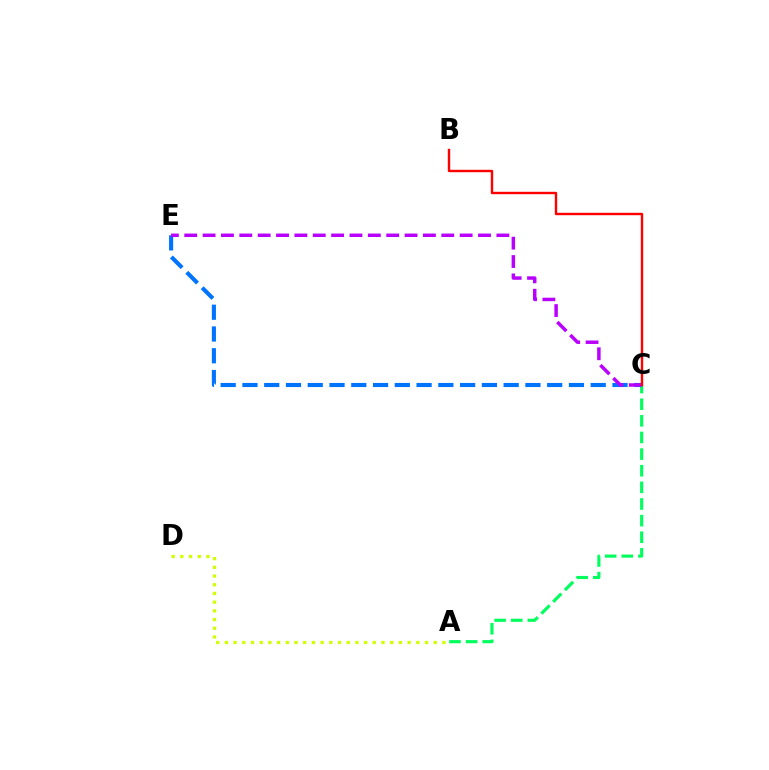{('A', 'C'): [{'color': '#00ff5c', 'line_style': 'dashed', 'thickness': 2.26}], ('C', 'E'): [{'color': '#0074ff', 'line_style': 'dashed', 'thickness': 2.96}, {'color': '#b900ff', 'line_style': 'dashed', 'thickness': 2.49}], ('A', 'D'): [{'color': '#d1ff00', 'line_style': 'dotted', 'thickness': 2.36}], ('B', 'C'): [{'color': '#ff0000', 'line_style': 'solid', 'thickness': 1.73}]}